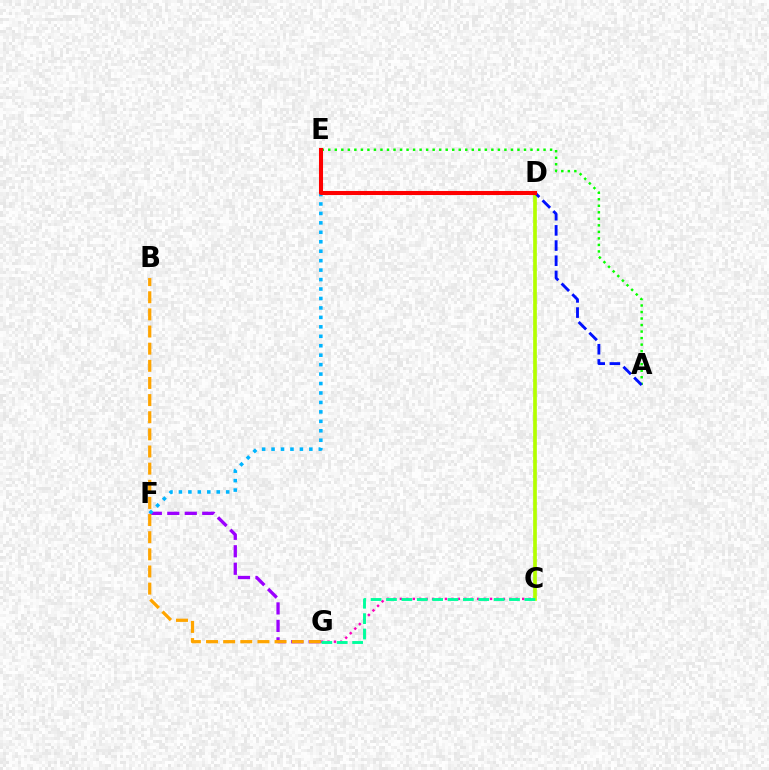{('C', 'D'): [{'color': '#b3ff00', 'line_style': 'solid', 'thickness': 2.66}], ('C', 'G'): [{'color': '#ff00bd', 'line_style': 'dotted', 'thickness': 1.75}, {'color': '#00ff9d', 'line_style': 'dashed', 'thickness': 2.09}], ('F', 'G'): [{'color': '#9b00ff', 'line_style': 'dashed', 'thickness': 2.37}], ('E', 'F'): [{'color': '#00b5ff', 'line_style': 'dotted', 'thickness': 2.57}], ('B', 'G'): [{'color': '#ffa500', 'line_style': 'dashed', 'thickness': 2.33}], ('A', 'E'): [{'color': '#08ff00', 'line_style': 'dotted', 'thickness': 1.77}], ('A', 'D'): [{'color': '#0010ff', 'line_style': 'dashed', 'thickness': 2.06}], ('D', 'E'): [{'color': '#ff0000', 'line_style': 'solid', 'thickness': 2.92}]}